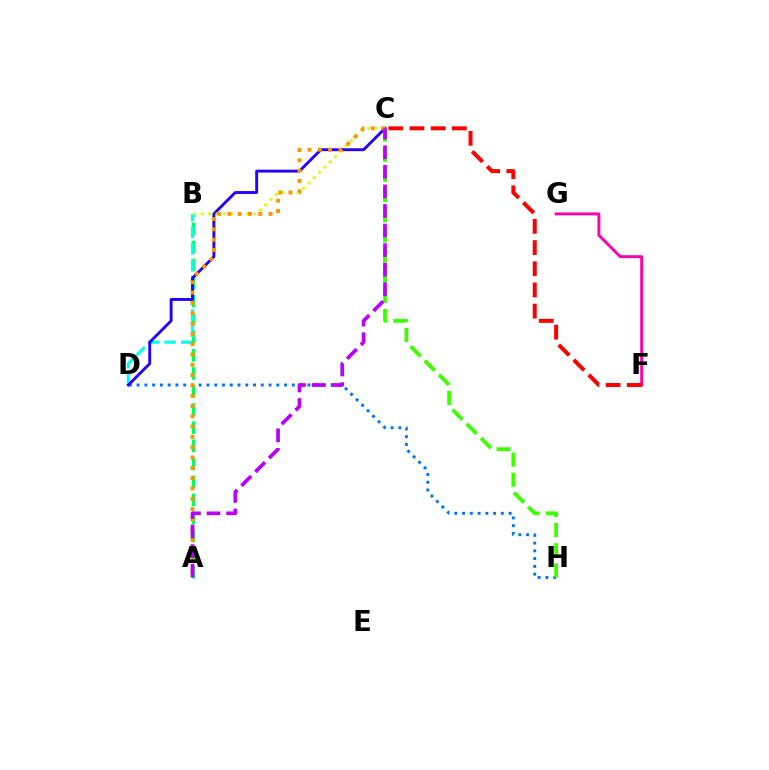{('A', 'B'): [{'color': '#00ff5c', 'line_style': 'dashed', 'thickness': 2.45}], ('F', 'G'): [{'color': '#ff00ac', 'line_style': 'solid', 'thickness': 2.11}], ('B', 'D'): [{'color': '#00fff6', 'line_style': 'dashed', 'thickness': 2.25}], ('D', 'H'): [{'color': '#0074ff', 'line_style': 'dotted', 'thickness': 2.11}], ('C', 'F'): [{'color': '#ff0000', 'line_style': 'dashed', 'thickness': 2.88}], ('C', 'D'): [{'color': '#2500ff', 'line_style': 'solid', 'thickness': 2.08}], ('C', 'H'): [{'color': '#3dff00', 'line_style': 'dashed', 'thickness': 2.74}], ('B', 'C'): [{'color': '#d1ff00', 'line_style': 'dotted', 'thickness': 2.03}], ('A', 'C'): [{'color': '#ff9400', 'line_style': 'dotted', 'thickness': 2.8}, {'color': '#b900ff', 'line_style': 'dashed', 'thickness': 2.66}]}